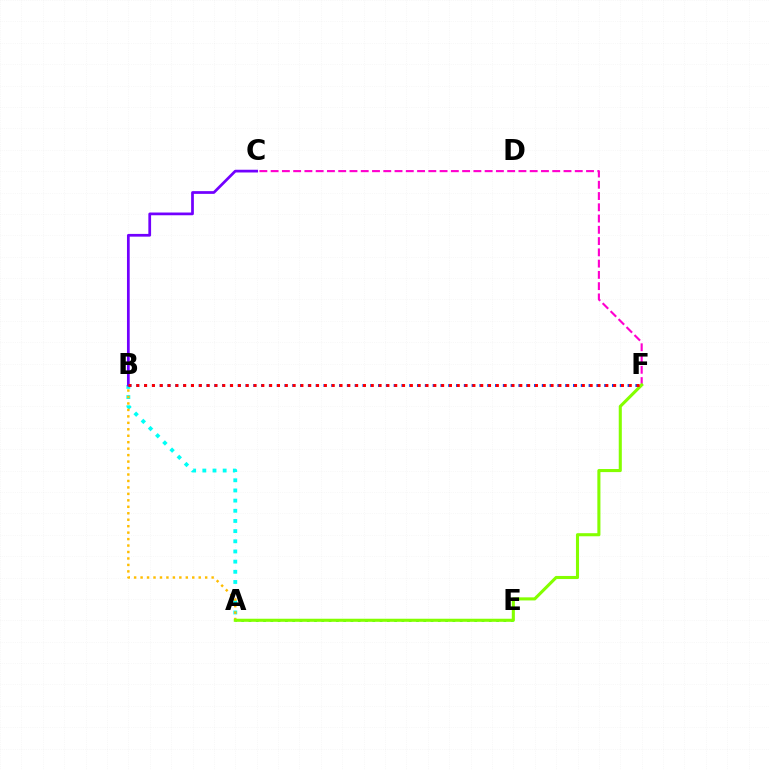{('A', 'E'): [{'color': '#00ff39', 'line_style': 'dotted', 'thickness': 1.98}], ('A', 'B'): [{'color': '#00fff6', 'line_style': 'dotted', 'thickness': 2.76}, {'color': '#ffbd00', 'line_style': 'dotted', 'thickness': 1.75}], ('C', 'F'): [{'color': '#ff00cf', 'line_style': 'dashed', 'thickness': 1.53}], ('B', 'F'): [{'color': '#004bff', 'line_style': 'dotted', 'thickness': 2.12}, {'color': '#ff0000', 'line_style': 'dotted', 'thickness': 2.12}], ('A', 'F'): [{'color': '#84ff00', 'line_style': 'solid', 'thickness': 2.22}], ('B', 'C'): [{'color': '#7200ff', 'line_style': 'solid', 'thickness': 1.97}]}